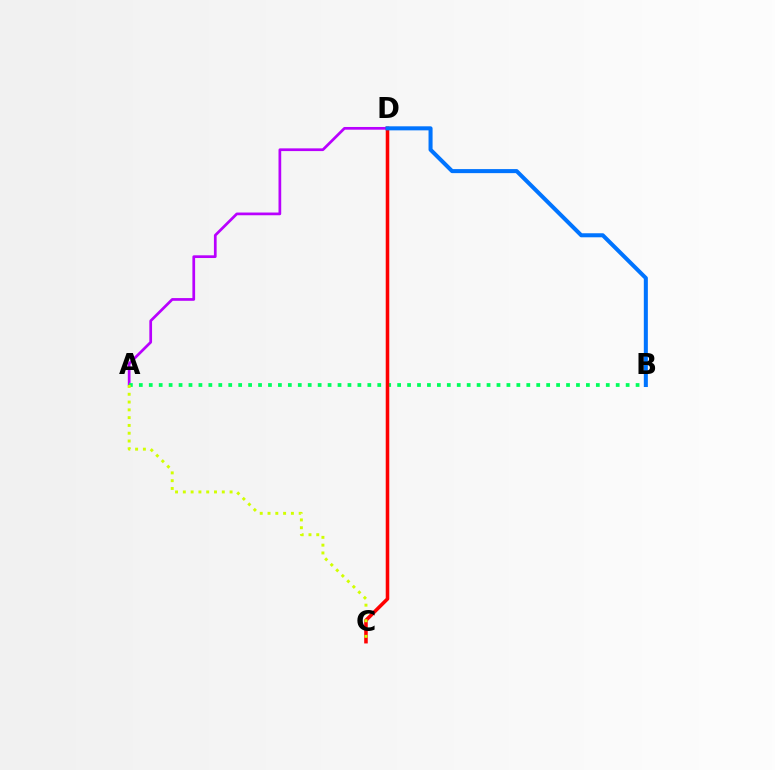{('A', 'D'): [{'color': '#b900ff', 'line_style': 'solid', 'thickness': 1.96}], ('A', 'B'): [{'color': '#00ff5c', 'line_style': 'dotted', 'thickness': 2.7}], ('C', 'D'): [{'color': '#ff0000', 'line_style': 'solid', 'thickness': 2.55}], ('B', 'D'): [{'color': '#0074ff', 'line_style': 'solid', 'thickness': 2.91}], ('A', 'C'): [{'color': '#d1ff00', 'line_style': 'dotted', 'thickness': 2.12}]}